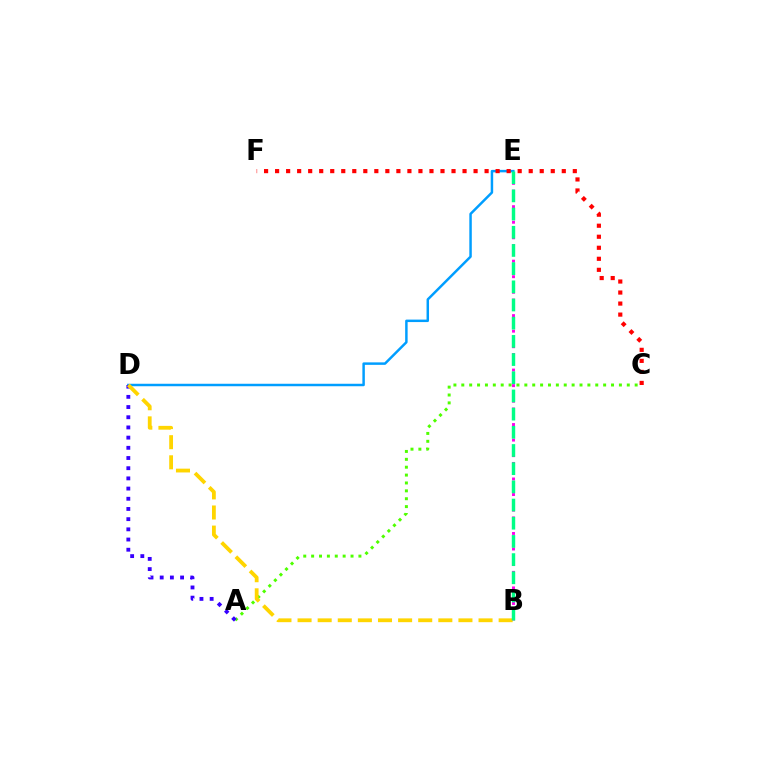{('B', 'E'): [{'color': '#ff00ed', 'line_style': 'dotted', 'thickness': 2.11}, {'color': '#00ff86', 'line_style': 'dashed', 'thickness': 2.47}], ('D', 'E'): [{'color': '#009eff', 'line_style': 'solid', 'thickness': 1.78}], ('C', 'F'): [{'color': '#ff0000', 'line_style': 'dotted', 'thickness': 3.0}], ('A', 'C'): [{'color': '#4fff00', 'line_style': 'dotted', 'thickness': 2.14}], ('A', 'D'): [{'color': '#3700ff', 'line_style': 'dotted', 'thickness': 2.77}], ('B', 'D'): [{'color': '#ffd500', 'line_style': 'dashed', 'thickness': 2.73}]}